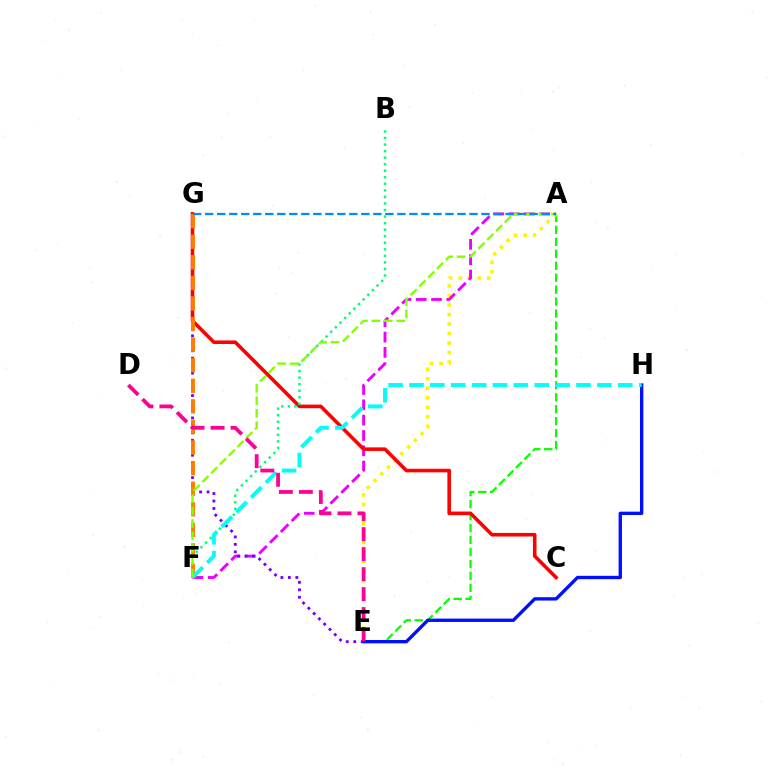{('A', 'E'): [{'color': '#08ff00', 'line_style': 'dashed', 'thickness': 1.62}, {'color': '#fcf500', 'line_style': 'dotted', 'thickness': 2.59}], ('A', 'F'): [{'color': '#ee00ff', 'line_style': 'dashed', 'thickness': 2.08}, {'color': '#84ff00', 'line_style': 'dashed', 'thickness': 1.69}], ('E', 'G'): [{'color': '#7200ff', 'line_style': 'dotted', 'thickness': 2.03}], ('C', 'G'): [{'color': '#ff0000', 'line_style': 'solid', 'thickness': 2.58}], ('B', 'F'): [{'color': '#00ff74', 'line_style': 'dotted', 'thickness': 1.78}], ('F', 'G'): [{'color': '#ff7c00', 'line_style': 'dashed', 'thickness': 2.8}], ('E', 'H'): [{'color': '#0010ff', 'line_style': 'solid', 'thickness': 2.41}], ('F', 'H'): [{'color': '#00fff6', 'line_style': 'dashed', 'thickness': 2.84}], ('A', 'G'): [{'color': '#008cff', 'line_style': 'dashed', 'thickness': 1.63}], ('D', 'E'): [{'color': '#ff0094', 'line_style': 'dashed', 'thickness': 2.72}]}